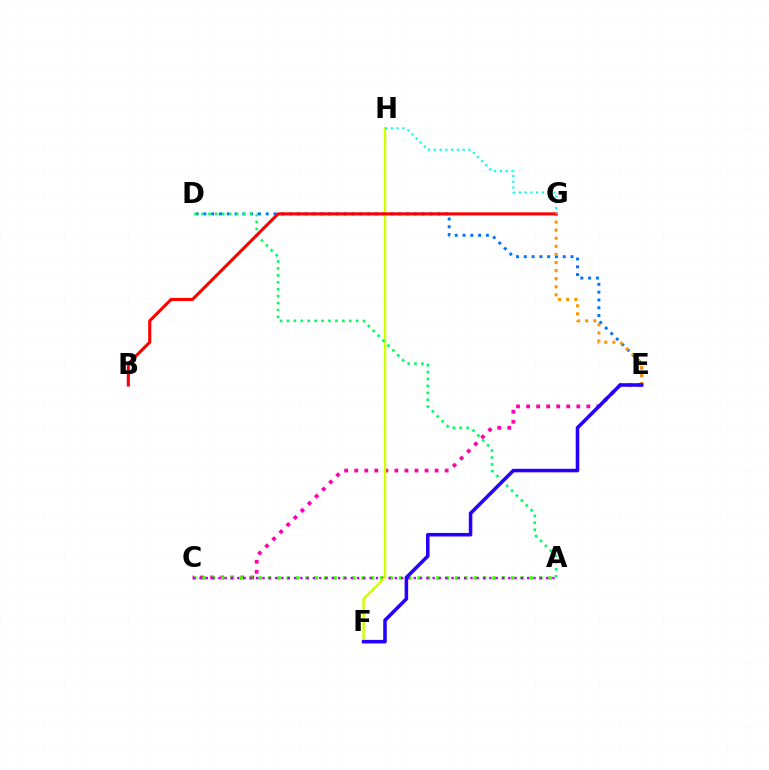{('C', 'E'): [{'color': '#ff00ac', 'line_style': 'dotted', 'thickness': 2.73}], ('D', 'E'): [{'color': '#0074ff', 'line_style': 'dotted', 'thickness': 2.12}], ('E', 'G'): [{'color': '#ff9400', 'line_style': 'dotted', 'thickness': 2.2}], ('A', 'C'): [{'color': '#3dff00', 'line_style': 'dotted', 'thickness': 2.54}, {'color': '#b900ff', 'line_style': 'dotted', 'thickness': 1.71}], ('F', 'H'): [{'color': '#d1ff00', 'line_style': 'solid', 'thickness': 1.77}], ('A', 'D'): [{'color': '#00ff5c', 'line_style': 'dotted', 'thickness': 1.88}], ('B', 'G'): [{'color': '#ff0000', 'line_style': 'solid', 'thickness': 2.23}], ('G', 'H'): [{'color': '#00fff6', 'line_style': 'dotted', 'thickness': 1.57}], ('E', 'F'): [{'color': '#2500ff', 'line_style': 'solid', 'thickness': 2.55}]}